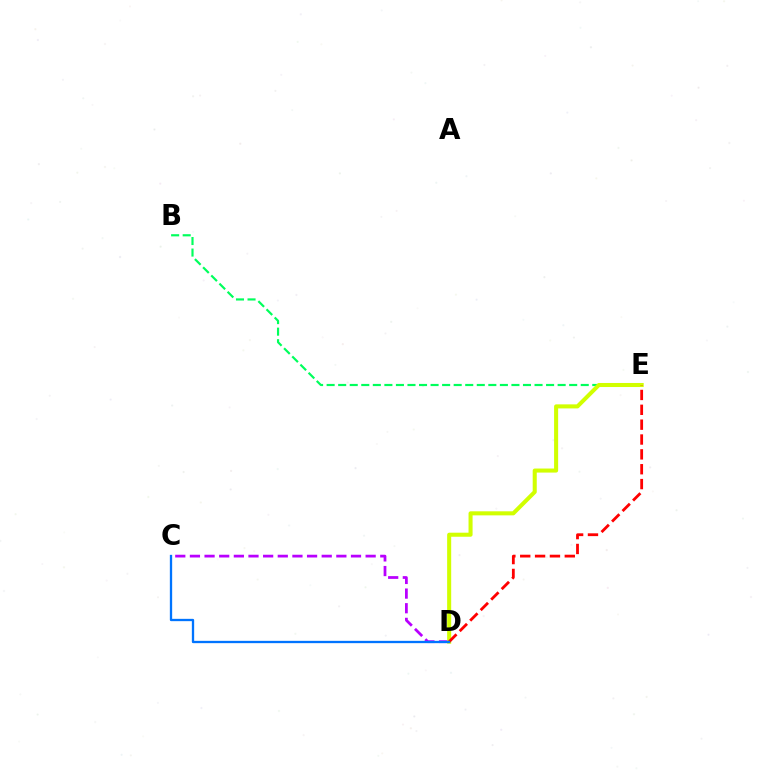{('C', 'D'): [{'color': '#b900ff', 'line_style': 'dashed', 'thickness': 1.99}, {'color': '#0074ff', 'line_style': 'solid', 'thickness': 1.66}], ('B', 'E'): [{'color': '#00ff5c', 'line_style': 'dashed', 'thickness': 1.57}], ('D', 'E'): [{'color': '#d1ff00', 'line_style': 'solid', 'thickness': 2.92}, {'color': '#ff0000', 'line_style': 'dashed', 'thickness': 2.02}]}